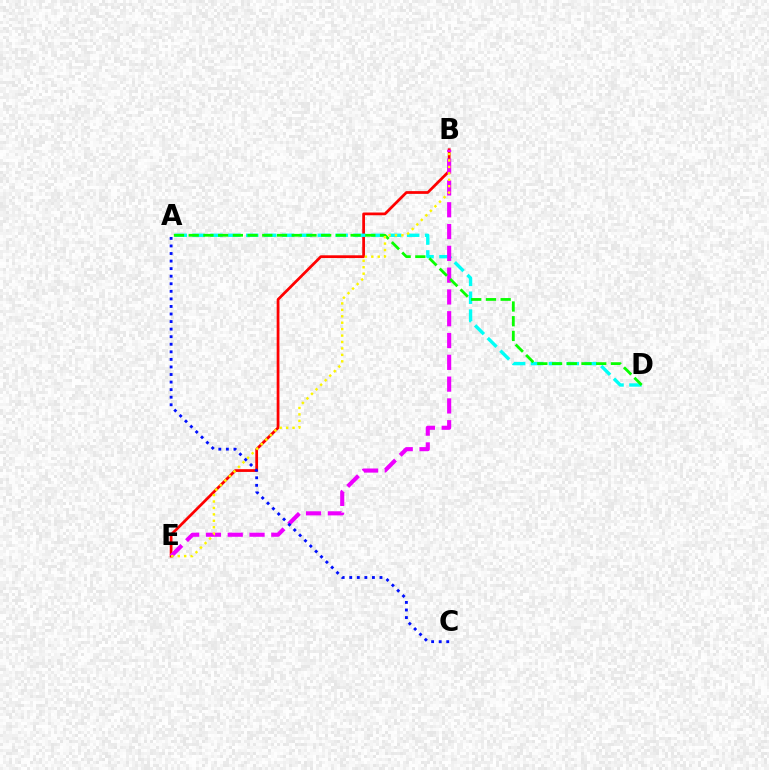{('B', 'E'): [{'color': '#ff0000', 'line_style': 'solid', 'thickness': 1.98}, {'color': '#ee00ff', 'line_style': 'dashed', 'thickness': 2.96}, {'color': '#fcf500', 'line_style': 'dotted', 'thickness': 1.75}], ('A', 'D'): [{'color': '#00fff6', 'line_style': 'dashed', 'thickness': 2.43}, {'color': '#08ff00', 'line_style': 'dashed', 'thickness': 2.0}], ('A', 'C'): [{'color': '#0010ff', 'line_style': 'dotted', 'thickness': 2.05}]}